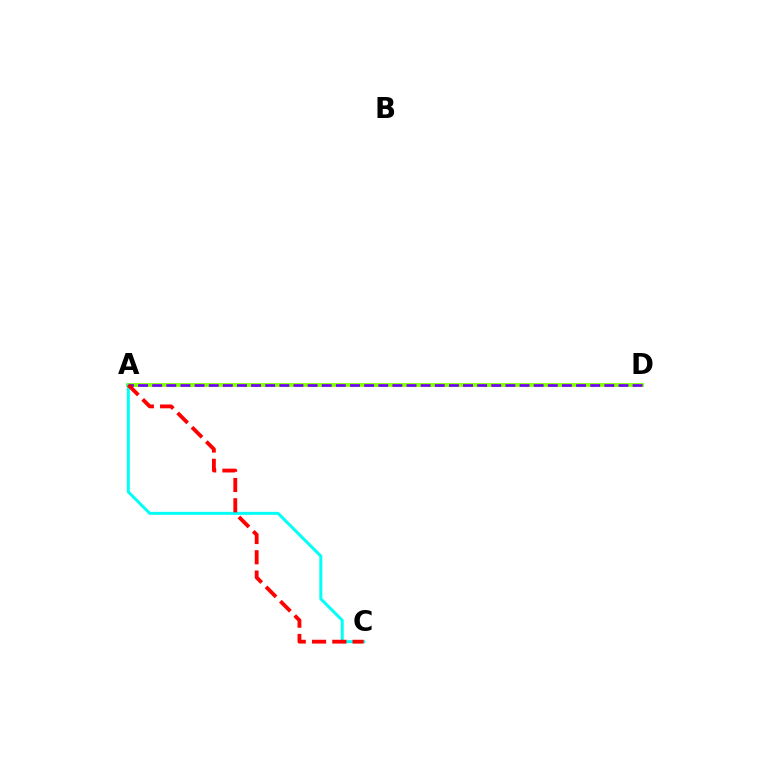{('A', 'D'): [{'color': '#84ff00', 'line_style': 'solid', 'thickness': 2.77}, {'color': '#7200ff', 'line_style': 'dashed', 'thickness': 1.92}], ('A', 'C'): [{'color': '#00fff6', 'line_style': 'solid', 'thickness': 2.15}, {'color': '#ff0000', 'line_style': 'dashed', 'thickness': 2.76}]}